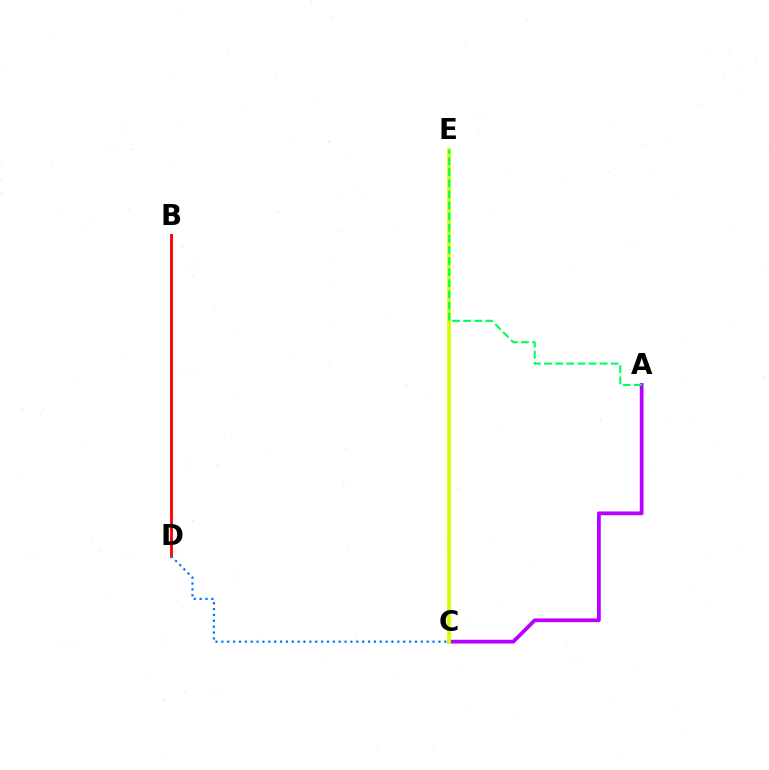{('A', 'C'): [{'color': '#b900ff', 'line_style': 'solid', 'thickness': 2.72}], ('C', 'E'): [{'color': '#d1ff00', 'line_style': 'solid', 'thickness': 2.74}], ('B', 'D'): [{'color': '#ff0000', 'line_style': 'solid', 'thickness': 2.07}], ('A', 'E'): [{'color': '#00ff5c', 'line_style': 'dashed', 'thickness': 1.51}], ('C', 'D'): [{'color': '#0074ff', 'line_style': 'dotted', 'thickness': 1.59}]}